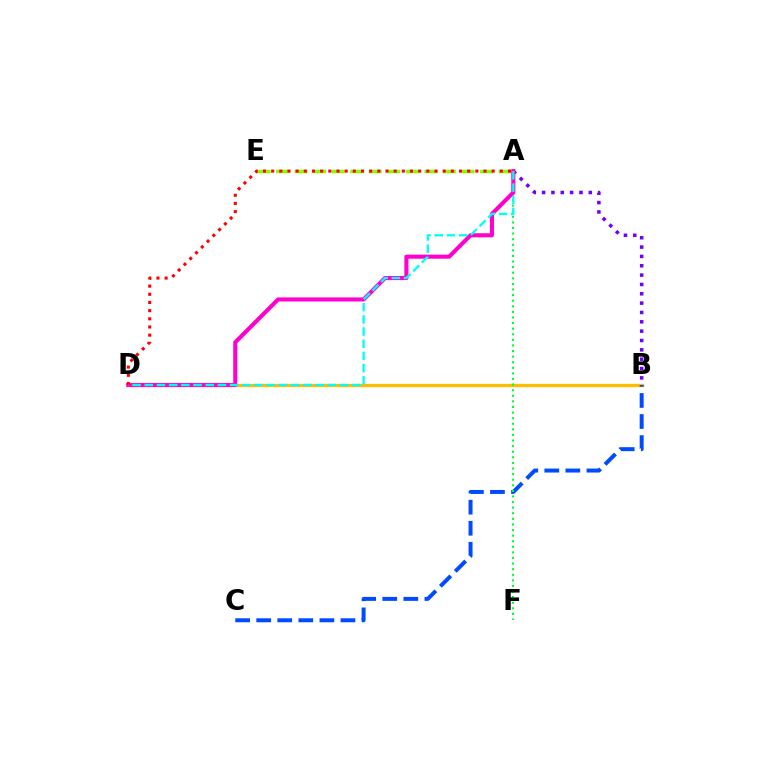{('A', 'E'): [{'color': '#84ff00', 'line_style': 'dashed', 'thickness': 2.52}], ('B', 'D'): [{'color': '#ffbd00', 'line_style': 'solid', 'thickness': 2.38}], ('A', 'B'): [{'color': '#7200ff', 'line_style': 'dotted', 'thickness': 2.54}], ('B', 'C'): [{'color': '#004bff', 'line_style': 'dashed', 'thickness': 2.86}], ('A', 'F'): [{'color': '#00ff39', 'line_style': 'dotted', 'thickness': 1.52}], ('A', 'D'): [{'color': '#ff00cf', 'line_style': 'solid', 'thickness': 2.94}, {'color': '#ff0000', 'line_style': 'dotted', 'thickness': 2.22}, {'color': '#00fff6', 'line_style': 'dashed', 'thickness': 1.66}]}